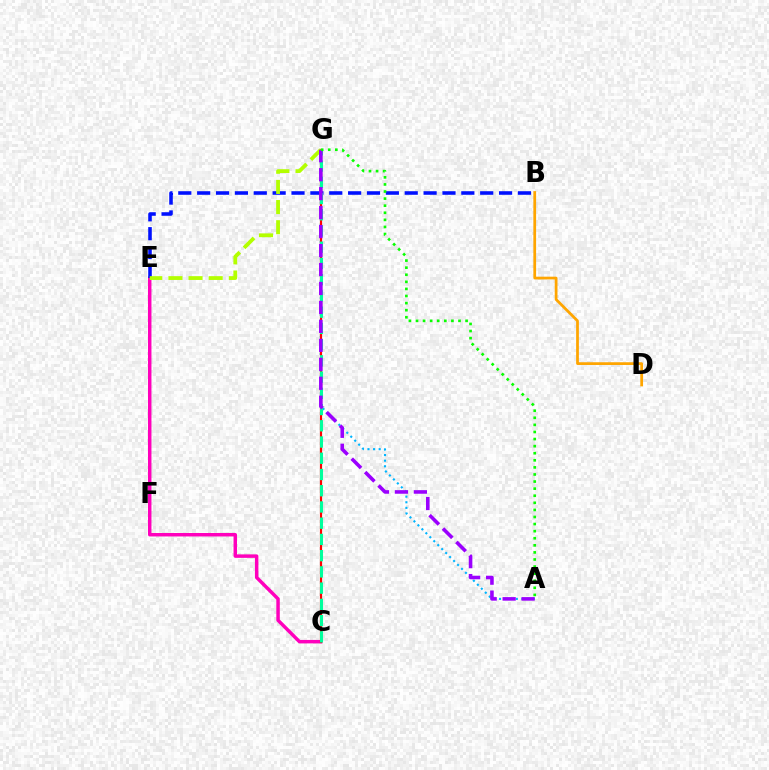{('A', 'G'): [{'color': '#00b5ff', 'line_style': 'dotted', 'thickness': 1.52}, {'color': '#9b00ff', 'line_style': 'dashed', 'thickness': 2.58}, {'color': '#08ff00', 'line_style': 'dotted', 'thickness': 1.92}], ('C', 'E'): [{'color': '#ff00bd', 'line_style': 'solid', 'thickness': 2.49}], ('B', 'E'): [{'color': '#0010ff', 'line_style': 'dashed', 'thickness': 2.56}], ('C', 'G'): [{'color': '#ff0000', 'line_style': 'solid', 'thickness': 1.58}, {'color': '#00ff9d', 'line_style': 'dashed', 'thickness': 2.21}], ('E', 'G'): [{'color': '#b3ff00', 'line_style': 'dashed', 'thickness': 2.74}], ('B', 'D'): [{'color': '#ffa500', 'line_style': 'solid', 'thickness': 1.98}]}